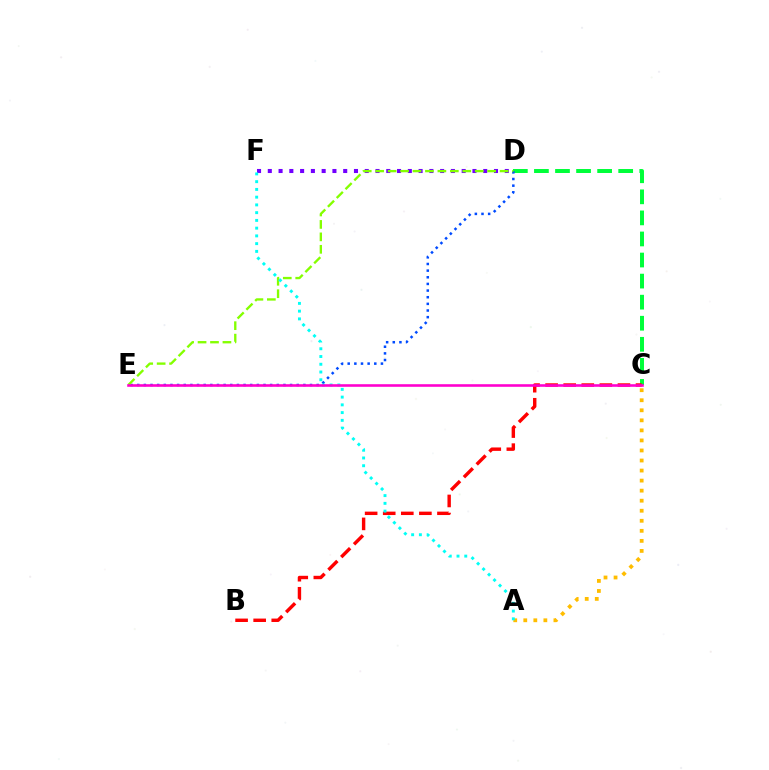{('C', 'D'): [{'color': '#00ff39', 'line_style': 'dashed', 'thickness': 2.86}], ('D', 'E'): [{'color': '#004bff', 'line_style': 'dotted', 'thickness': 1.81}, {'color': '#84ff00', 'line_style': 'dashed', 'thickness': 1.69}], ('D', 'F'): [{'color': '#7200ff', 'line_style': 'dotted', 'thickness': 2.93}], ('B', 'C'): [{'color': '#ff0000', 'line_style': 'dashed', 'thickness': 2.46}], ('A', 'C'): [{'color': '#ffbd00', 'line_style': 'dotted', 'thickness': 2.73}], ('A', 'F'): [{'color': '#00fff6', 'line_style': 'dotted', 'thickness': 2.1}], ('C', 'E'): [{'color': '#ff00cf', 'line_style': 'solid', 'thickness': 1.87}]}